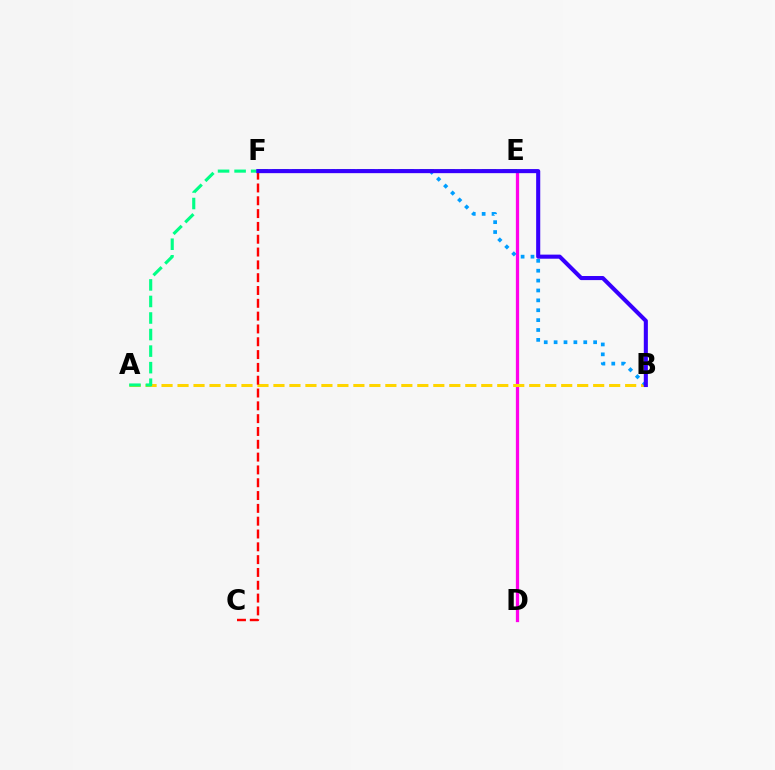{('D', 'E'): [{'color': '#ff00ed', 'line_style': 'solid', 'thickness': 2.35}], ('A', 'B'): [{'color': '#ffd500', 'line_style': 'dashed', 'thickness': 2.17}], ('C', 'F'): [{'color': '#ff0000', 'line_style': 'dashed', 'thickness': 1.74}], ('A', 'F'): [{'color': '#00ff86', 'line_style': 'dashed', 'thickness': 2.25}], ('E', 'F'): [{'color': '#4fff00', 'line_style': 'dashed', 'thickness': 2.82}], ('B', 'F'): [{'color': '#009eff', 'line_style': 'dotted', 'thickness': 2.68}, {'color': '#3700ff', 'line_style': 'solid', 'thickness': 2.94}]}